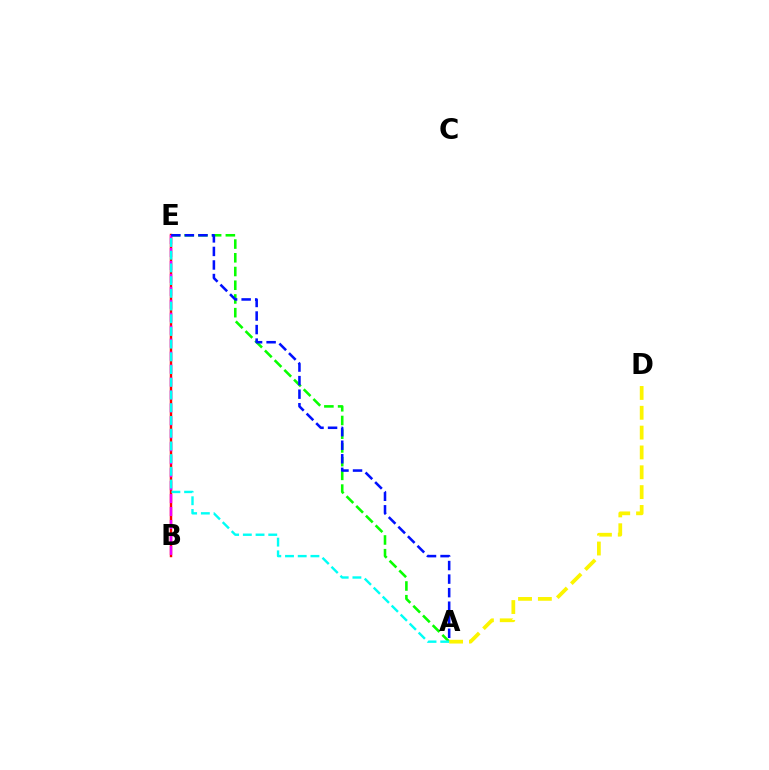{('A', 'E'): [{'color': '#08ff00', 'line_style': 'dashed', 'thickness': 1.86}, {'color': '#00fff6', 'line_style': 'dashed', 'thickness': 1.73}, {'color': '#0010ff', 'line_style': 'dashed', 'thickness': 1.84}], ('A', 'D'): [{'color': '#fcf500', 'line_style': 'dashed', 'thickness': 2.69}], ('B', 'E'): [{'color': '#ff0000', 'line_style': 'solid', 'thickness': 1.76}, {'color': '#ee00ff', 'line_style': 'dashed', 'thickness': 1.76}]}